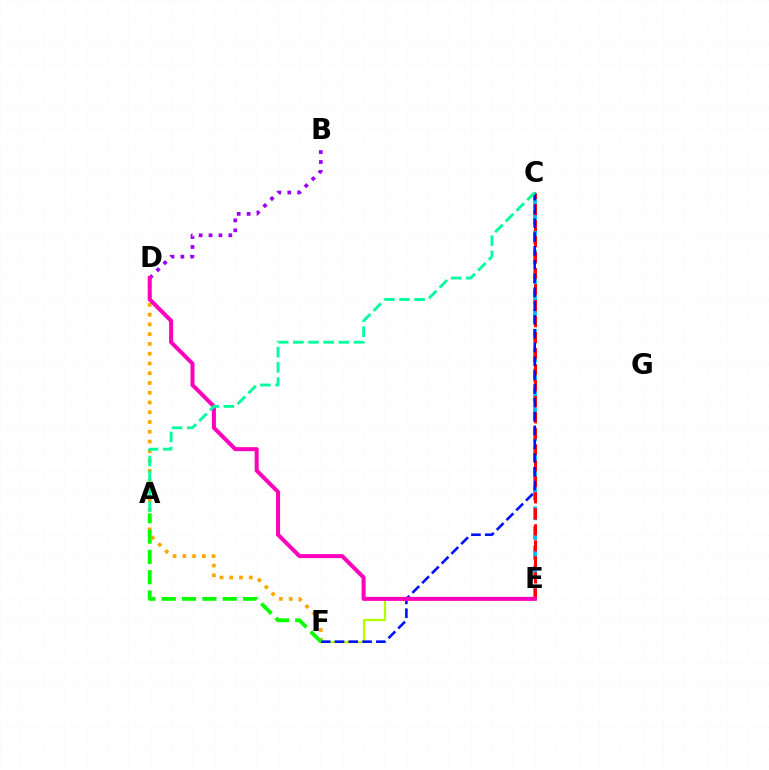{('C', 'E'): [{'color': '#00b5ff', 'line_style': 'dashed', 'thickness': 2.68}, {'color': '#ff0000', 'line_style': 'dashed', 'thickness': 2.18}], ('E', 'F'): [{'color': '#b3ff00', 'line_style': 'solid', 'thickness': 1.63}], ('D', 'F'): [{'color': '#ffa500', 'line_style': 'dotted', 'thickness': 2.65}], ('B', 'D'): [{'color': '#9b00ff', 'line_style': 'dotted', 'thickness': 2.69}], ('C', 'F'): [{'color': '#0010ff', 'line_style': 'dashed', 'thickness': 1.88}], ('D', 'E'): [{'color': '#ff00bd', 'line_style': 'solid', 'thickness': 2.89}], ('A', 'C'): [{'color': '#00ff9d', 'line_style': 'dashed', 'thickness': 2.06}], ('A', 'F'): [{'color': '#08ff00', 'line_style': 'dashed', 'thickness': 2.76}]}